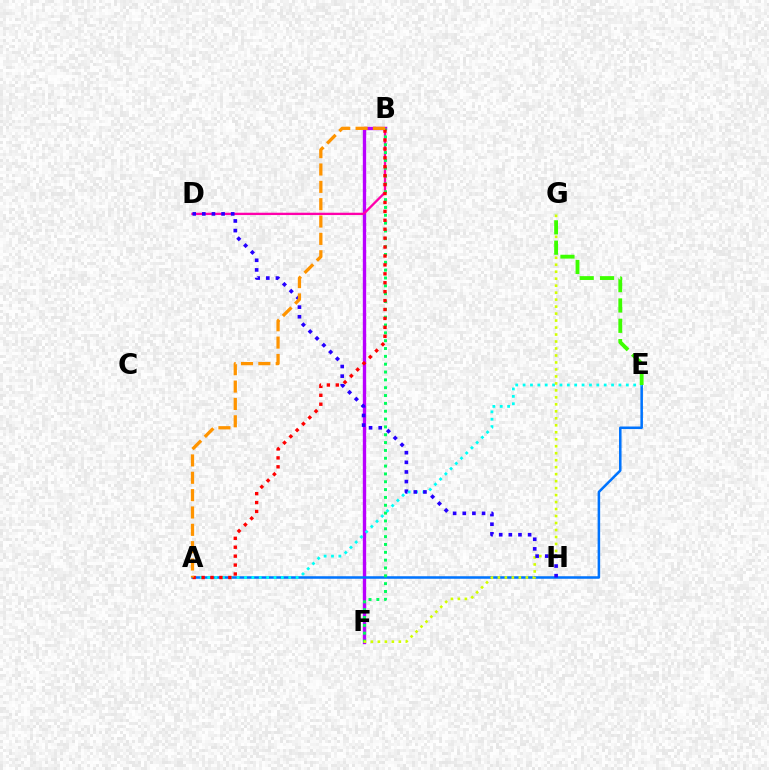{('B', 'F'): [{'color': '#b900ff', 'line_style': 'solid', 'thickness': 2.42}, {'color': '#00ff5c', 'line_style': 'dotted', 'thickness': 2.13}], ('A', 'E'): [{'color': '#0074ff', 'line_style': 'solid', 'thickness': 1.82}, {'color': '#00fff6', 'line_style': 'dotted', 'thickness': 2.0}], ('B', 'D'): [{'color': '#ff00ac', 'line_style': 'solid', 'thickness': 1.67}], ('F', 'G'): [{'color': '#d1ff00', 'line_style': 'dotted', 'thickness': 1.9}], ('D', 'H'): [{'color': '#2500ff', 'line_style': 'dotted', 'thickness': 2.62}], ('A', 'B'): [{'color': '#ff0000', 'line_style': 'dotted', 'thickness': 2.42}, {'color': '#ff9400', 'line_style': 'dashed', 'thickness': 2.36}], ('E', 'G'): [{'color': '#3dff00', 'line_style': 'dashed', 'thickness': 2.76}]}